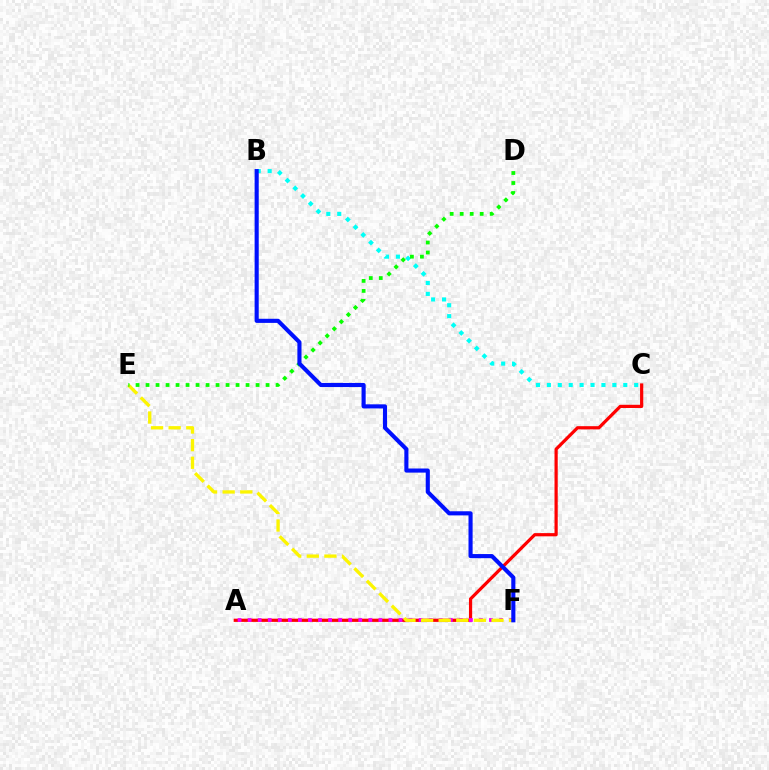{('A', 'C'): [{'color': '#ff0000', 'line_style': 'solid', 'thickness': 2.31}], ('B', 'C'): [{'color': '#00fff6', 'line_style': 'dotted', 'thickness': 2.97}], ('A', 'F'): [{'color': '#ee00ff', 'line_style': 'dotted', 'thickness': 2.73}], ('E', 'F'): [{'color': '#fcf500', 'line_style': 'dashed', 'thickness': 2.39}], ('D', 'E'): [{'color': '#08ff00', 'line_style': 'dotted', 'thickness': 2.72}], ('B', 'F'): [{'color': '#0010ff', 'line_style': 'solid', 'thickness': 2.96}]}